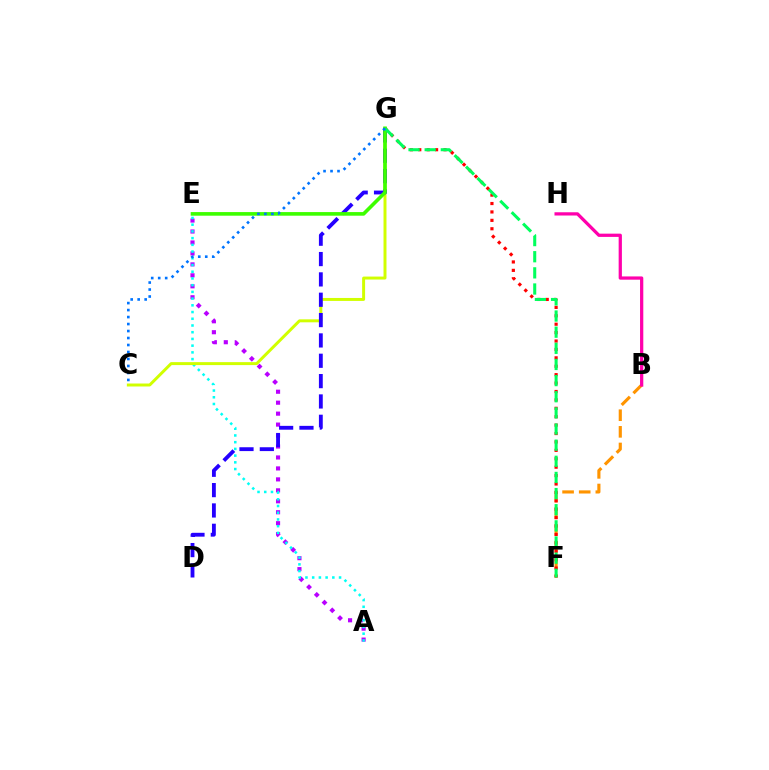{('A', 'E'): [{'color': '#b900ff', 'line_style': 'dotted', 'thickness': 2.98}, {'color': '#00fff6', 'line_style': 'dotted', 'thickness': 1.83}], ('B', 'F'): [{'color': '#ff9400', 'line_style': 'dashed', 'thickness': 2.26}], ('C', 'G'): [{'color': '#d1ff00', 'line_style': 'solid', 'thickness': 2.14}, {'color': '#0074ff', 'line_style': 'dotted', 'thickness': 1.9}], ('D', 'G'): [{'color': '#2500ff', 'line_style': 'dashed', 'thickness': 2.76}], ('F', 'G'): [{'color': '#ff0000', 'line_style': 'dotted', 'thickness': 2.28}, {'color': '#00ff5c', 'line_style': 'dashed', 'thickness': 2.19}], ('E', 'G'): [{'color': '#3dff00', 'line_style': 'solid', 'thickness': 2.6}], ('B', 'H'): [{'color': '#ff00ac', 'line_style': 'solid', 'thickness': 2.34}]}